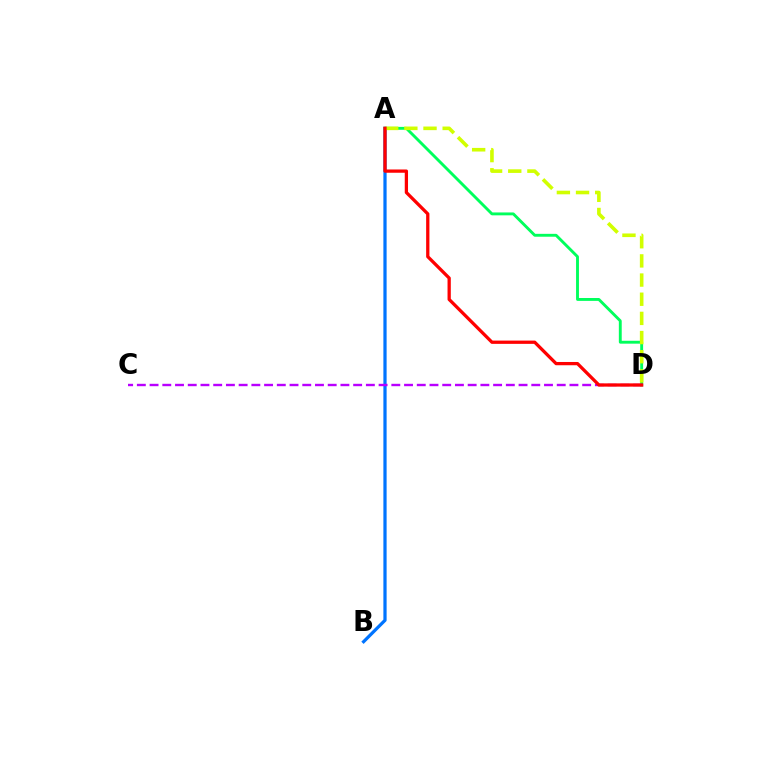{('A', 'B'): [{'color': '#0074ff', 'line_style': 'solid', 'thickness': 2.33}], ('A', 'D'): [{'color': '#00ff5c', 'line_style': 'solid', 'thickness': 2.08}, {'color': '#d1ff00', 'line_style': 'dashed', 'thickness': 2.6}, {'color': '#ff0000', 'line_style': 'solid', 'thickness': 2.35}], ('C', 'D'): [{'color': '#b900ff', 'line_style': 'dashed', 'thickness': 1.73}]}